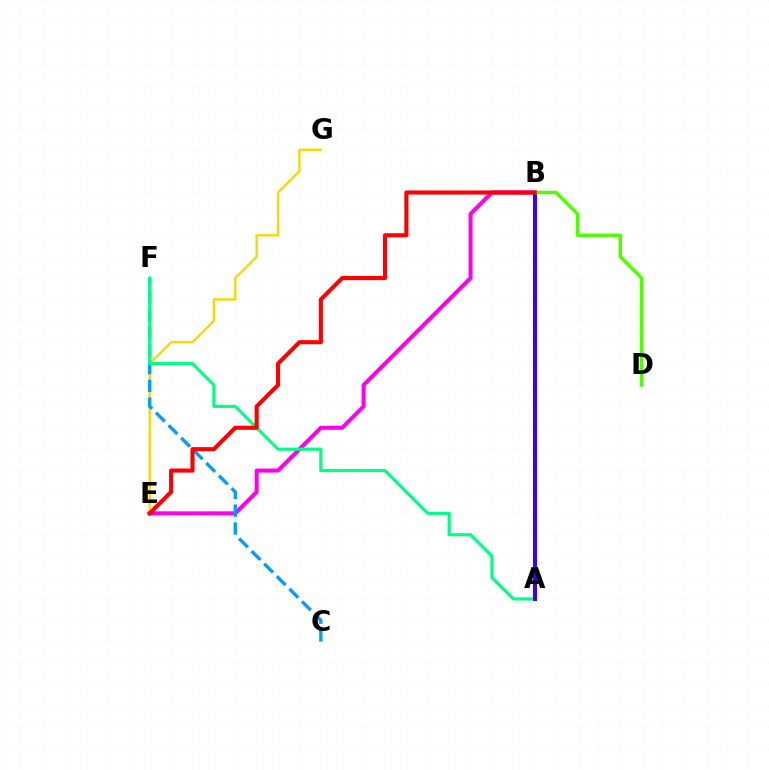{('B', 'E'): [{'color': '#ff00ed', 'line_style': 'solid', 'thickness': 2.92}, {'color': '#ff0000', 'line_style': 'solid', 'thickness': 2.96}], ('E', 'G'): [{'color': '#ffd500', 'line_style': 'solid', 'thickness': 1.7}], ('C', 'F'): [{'color': '#009eff', 'line_style': 'dashed', 'thickness': 2.42}], ('A', 'F'): [{'color': '#00ff86', 'line_style': 'solid', 'thickness': 2.28}], ('A', 'B'): [{'color': '#3700ff', 'line_style': 'solid', 'thickness': 2.94}], ('B', 'D'): [{'color': '#4fff00', 'line_style': 'solid', 'thickness': 2.53}]}